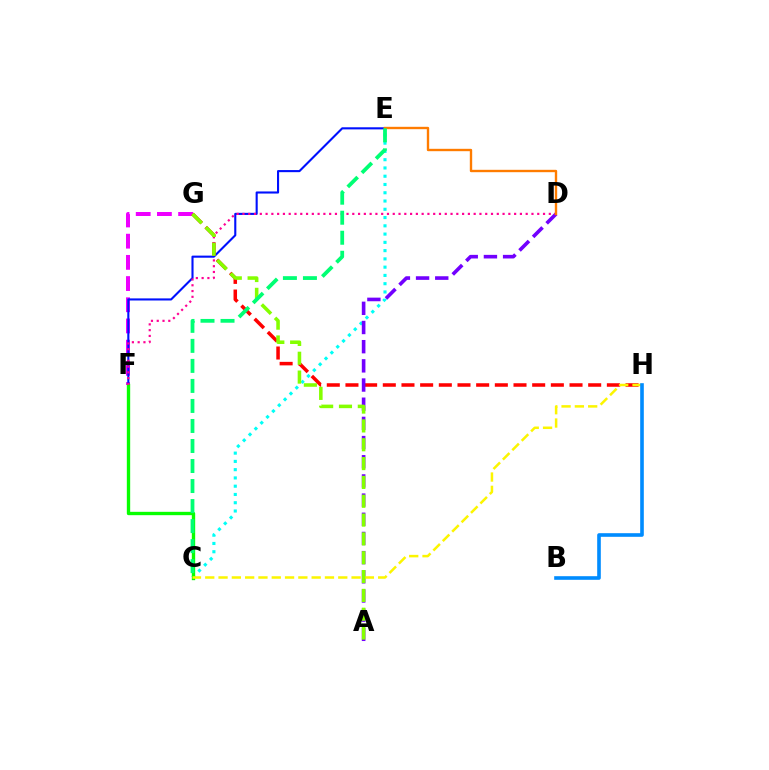{('F', 'G'): [{'color': '#ee00ff', 'line_style': 'dashed', 'thickness': 2.88}], ('E', 'F'): [{'color': '#0010ff', 'line_style': 'solid', 'thickness': 1.51}], ('C', 'E'): [{'color': '#00fff6', 'line_style': 'dotted', 'thickness': 2.25}, {'color': '#00ff74', 'line_style': 'dashed', 'thickness': 2.72}], ('G', 'H'): [{'color': '#ff0000', 'line_style': 'dashed', 'thickness': 2.54}], ('A', 'D'): [{'color': '#7200ff', 'line_style': 'dashed', 'thickness': 2.61}], ('C', 'F'): [{'color': '#08ff00', 'line_style': 'solid', 'thickness': 2.42}], ('D', 'F'): [{'color': '#ff0094', 'line_style': 'dotted', 'thickness': 1.57}], ('D', 'E'): [{'color': '#ff7c00', 'line_style': 'solid', 'thickness': 1.71}], ('C', 'H'): [{'color': '#fcf500', 'line_style': 'dashed', 'thickness': 1.81}], ('A', 'G'): [{'color': '#84ff00', 'line_style': 'dashed', 'thickness': 2.56}], ('B', 'H'): [{'color': '#008cff', 'line_style': 'solid', 'thickness': 2.61}]}